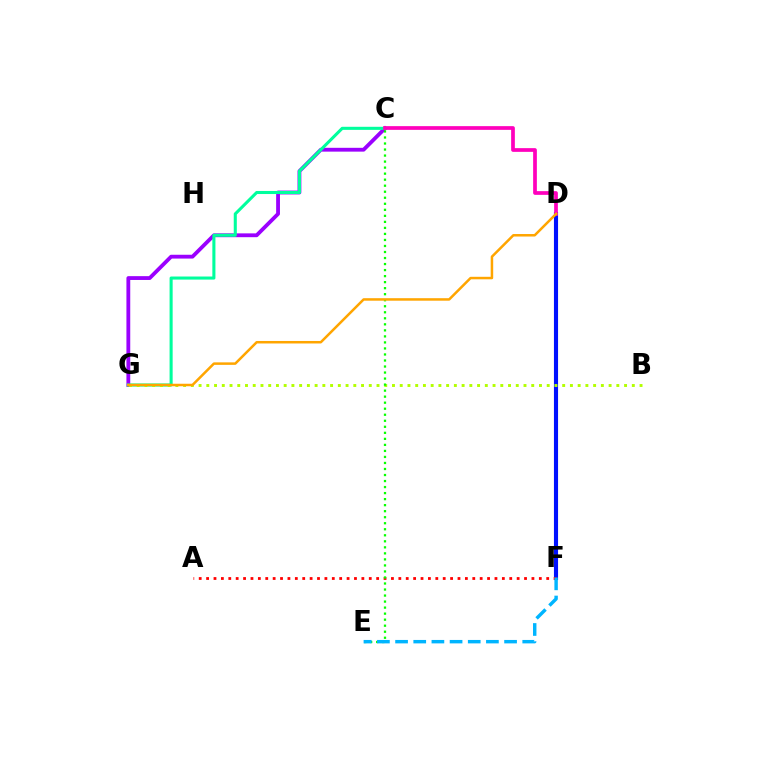{('D', 'F'): [{'color': '#0010ff', 'line_style': 'solid', 'thickness': 2.96}], ('C', 'G'): [{'color': '#9b00ff', 'line_style': 'solid', 'thickness': 2.75}, {'color': '#00ff9d', 'line_style': 'solid', 'thickness': 2.21}], ('A', 'F'): [{'color': '#ff0000', 'line_style': 'dotted', 'thickness': 2.01}], ('C', 'D'): [{'color': '#ff00bd', 'line_style': 'solid', 'thickness': 2.68}], ('B', 'G'): [{'color': '#b3ff00', 'line_style': 'dotted', 'thickness': 2.1}], ('C', 'E'): [{'color': '#08ff00', 'line_style': 'dotted', 'thickness': 1.64}], ('E', 'F'): [{'color': '#00b5ff', 'line_style': 'dashed', 'thickness': 2.47}], ('D', 'G'): [{'color': '#ffa500', 'line_style': 'solid', 'thickness': 1.8}]}